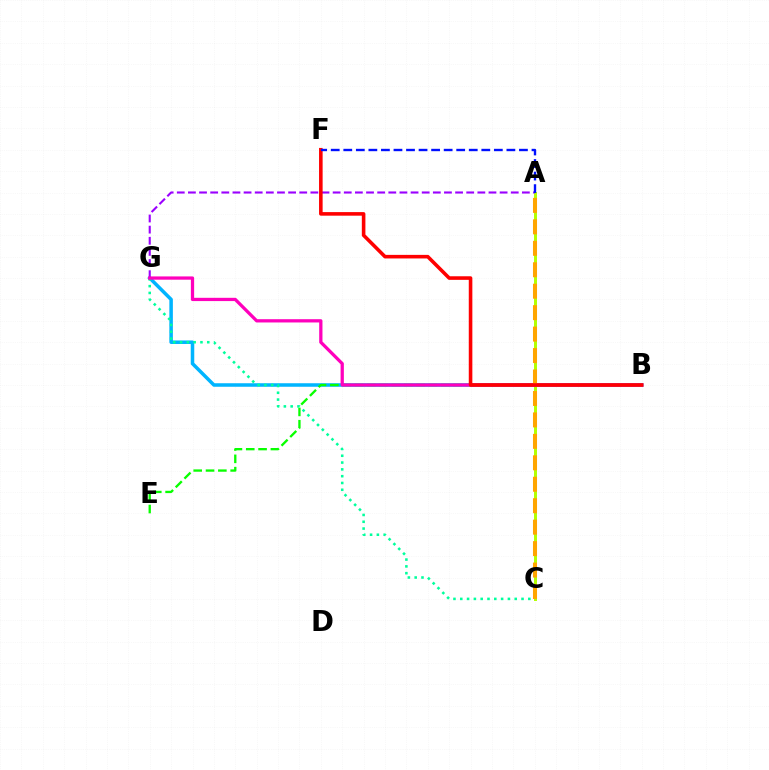{('A', 'C'): [{'color': '#b3ff00', 'line_style': 'solid', 'thickness': 2.13}, {'color': '#ffa500', 'line_style': 'dashed', 'thickness': 2.91}], ('B', 'G'): [{'color': '#00b5ff', 'line_style': 'solid', 'thickness': 2.54}, {'color': '#ff00bd', 'line_style': 'solid', 'thickness': 2.35}], ('B', 'E'): [{'color': '#08ff00', 'line_style': 'dashed', 'thickness': 1.67}], ('A', 'G'): [{'color': '#9b00ff', 'line_style': 'dashed', 'thickness': 1.51}], ('C', 'G'): [{'color': '#00ff9d', 'line_style': 'dotted', 'thickness': 1.85}], ('B', 'F'): [{'color': '#ff0000', 'line_style': 'solid', 'thickness': 2.58}], ('A', 'F'): [{'color': '#0010ff', 'line_style': 'dashed', 'thickness': 1.7}]}